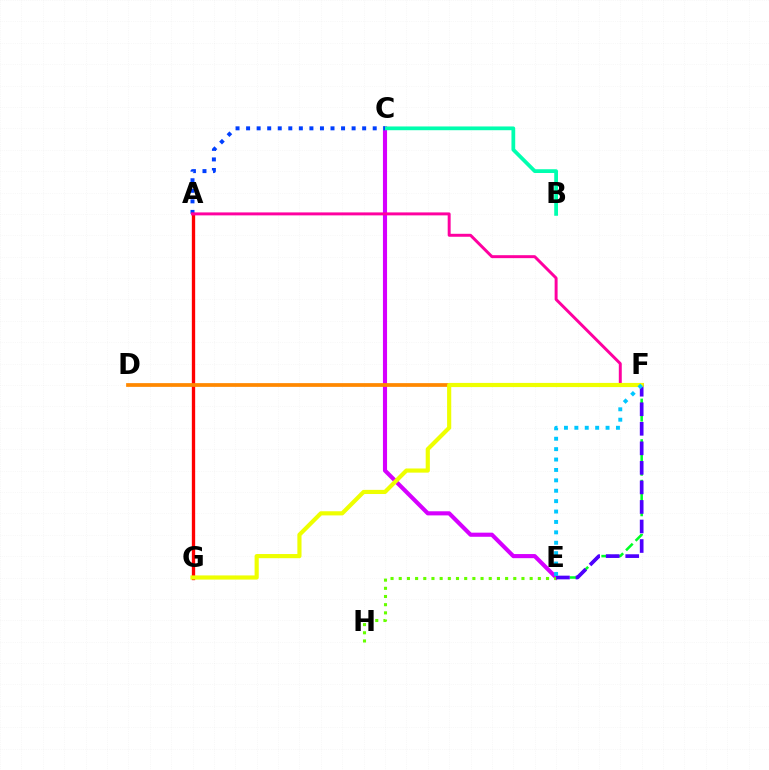{('E', 'F'): [{'color': '#00ff27', 'line_style': 'dashed', 'thickness': 1.84}, {'color': '#4f00ff', 'line_style': 'dashed', 'thickness': 2.65}, {'color': '#00c7ff', 'line_style': 'dotted', 'thickness': 2.83}], ('C', 'E'): [{'color': '#d600ff', 'line_style': 'solid', 'thickness': 2.96}], ('B', 'C'): [{'color': '#00ffaf', 'line_style': 'solid', 'thickness': 2.7}], ('A', 'C'): [{'color': '#003fff', 'line_style': 'dotted', 'thickness': 2.87}], ('A', 'G'): [{'color': '#ff0000', 'line_style': 'solid', 'thickness': 2.4}], ('E', 'H'): [{'color': '#66ff00', 'line_style': 'dotted', 'thickness': 2.22}], ('D', 'F'): [{'color': '#ff8800', 'line_style': 'solid', 'thickness': 2.69}], ('A', 'F'): [{'color': '#ff00a0', 'line_style': 'solid', 'thickness': 2.13}], ('F', 'G'): [{'color': '#eeff00', 'line_style': 'solid', 'thickness': 2.99}]}